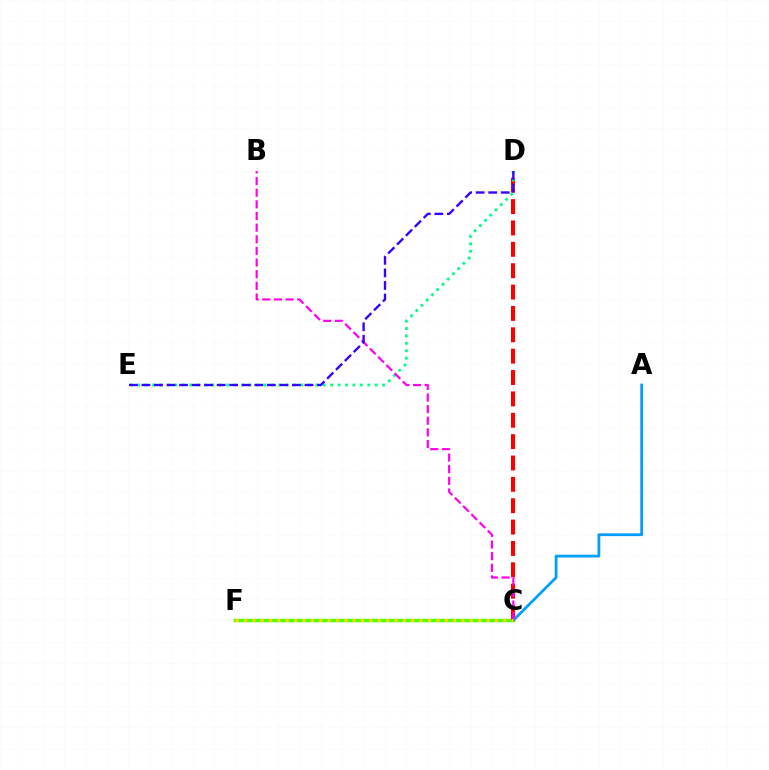{('C', 'F'): [{'color': '#4fff00', 'line_style': 'solid', 'thickness': 2.51}, {'color': '#ffd500', 'line_style': 'dotted', 'thickness': 2.27}], ('C', 'D'): [{'color': '#ff0000', 'line_style': 'dashed', 'thickness': 2.9}], ('D', 'E'): [{'color': '#00ff86', 'line_style': 'dotted', 'thickness': 2.02}, {'color': '#3700ff', 'line_style': 'dashed', 'thickness': 1.7}], ('A', 'C'): [{'color': '#009eff', 'line_style': 'solid', 'thickness': 1.99}], ('B', 'C'): [{'color': '#ff00ed', 'line_style': 'dashed', 'thickness': 1.58}]}